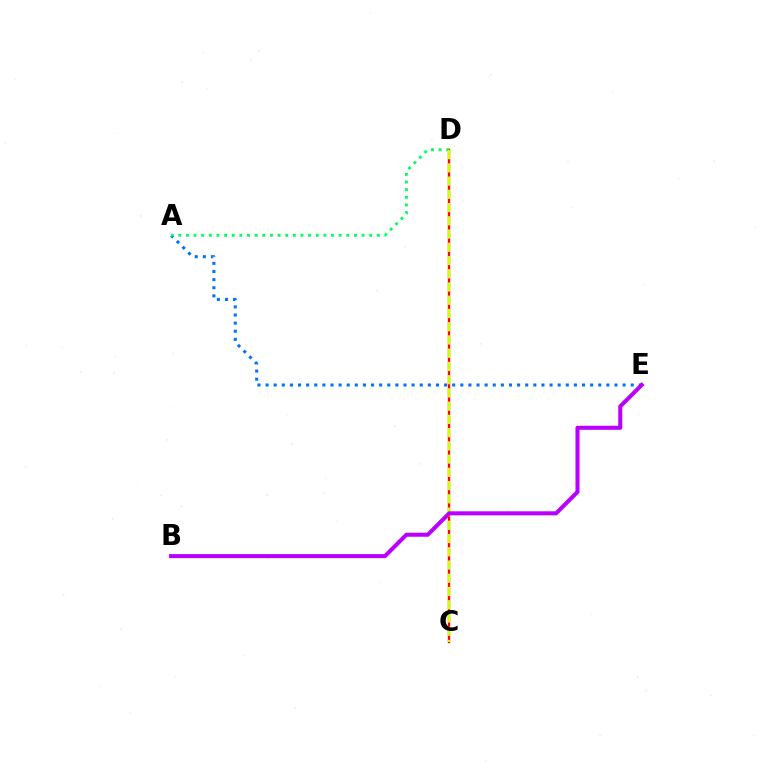{('A', 'E'): [{'color': '#0074ff', 'line_style': 'dotted', 'thickness': 2.2}], ('C', 'D'): [{'color': '#ff0000', 'line_style': 'solid', 'thickness': 1.69}, {'color': '#d1ff00', 'line_style': 'dashed', 'thickness': 1.8}], ('A', 'D'): [{'color': '#00ff5c', 'line_style': 'dotted', 'thickness': 2.08}], ('B', 'E'): [{'color': '#b900ff', 'line_style': 'solid', 'thickness': 2.92}]}